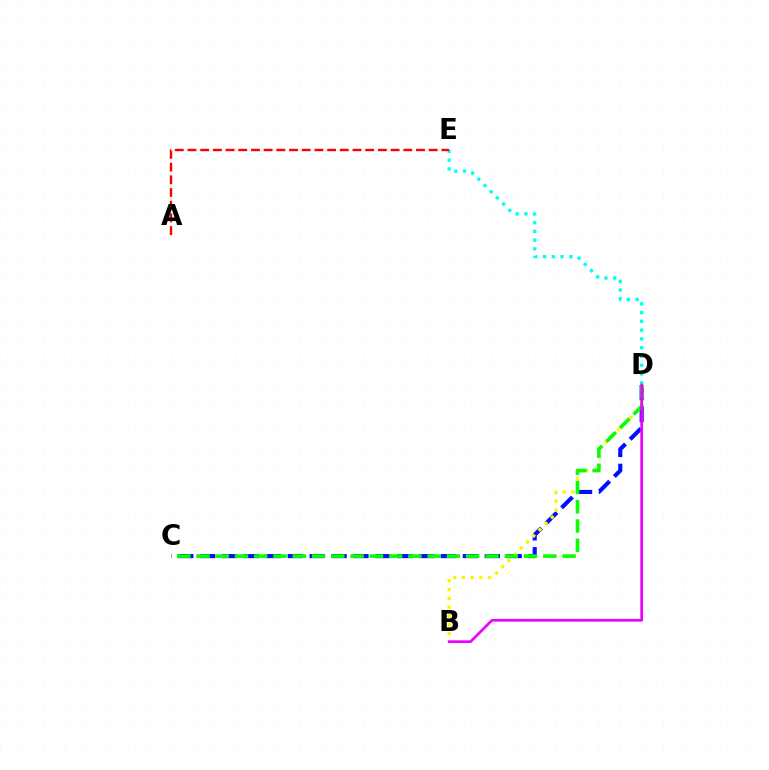{('C', 'D'): [{'color': '#0010ff', 'line_style': 'dashed', 'thickness': 2.97}, {'color': '#08ff00', 'line_style': 'dashed', 'thickness': 2.62}], ('B', 'D'): [{'color': '#fcf500', 'line_style': 'dotted', 'thickness': 2.38}, {'color': '#ee00ff', 'line_style': 'solid', 'thickness': 1.95}], ('D', 'E'): [{'color': '#00fff6', 'line_style': 'dotted', 'thickness': 2.39}], ('A', 'E'): [{'color': '#ff0000', 'line_style': 'dashed', 'thickness': 1.72}]}